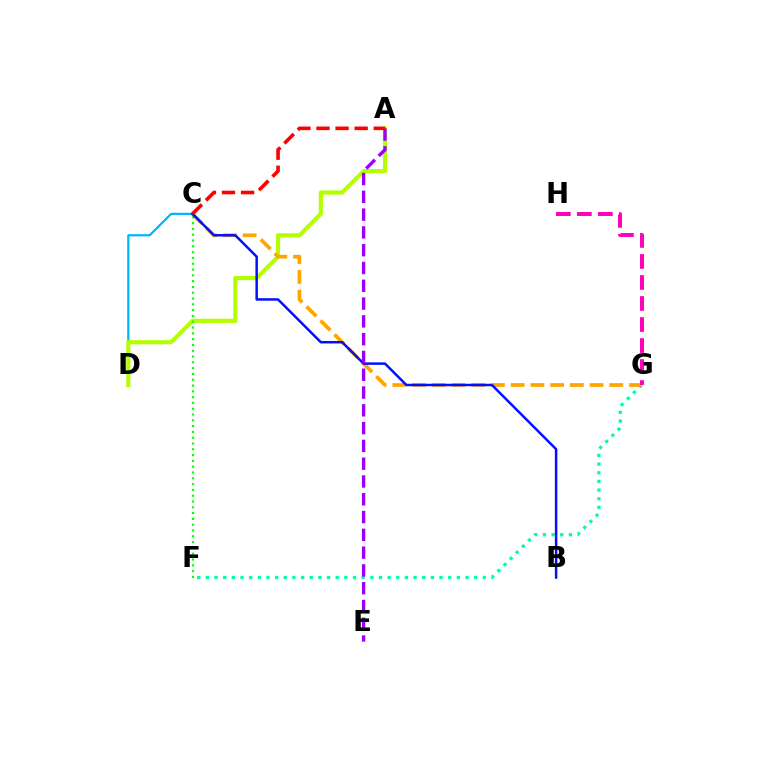{('C', 'D'): [{'color': '#00b5ff', 'line_style': 'solid', 'thickness': 1.6}], ('A', 'D'): [{'color': '#b3ff00', 'line_style': 'solid', 'thickness': 2.98}], ('F', 'G'): [{'color': '#00ff9d', 'line_style': 'dotted', 'thickness': 2.35}], ('C', 'G'): [{'color': '#ffa500', 'line_style': 'dashed', 'thickness': 2.68}], ('C', 'F'): [{'color': '#08ff00', 'line_style': 'dotted', 'thickness': 1.58}], ('B', 'C'): [{'color': '#0010ff', 'line_style': 'solid', 'thickness': 1.79}], ('G', 'H'): [{'color': '#ff00bd', 'line_style': 'dashed', 'thickness': 2.86}], ('A', 'E'): [{'color': '#9b00ff', 'line_style': 'dashed', 'thickness': 2.42}], ('A', 'C'): [{'color': '#ff0000', 'line_style': 'dashed', 'thickness': 2.59}]}